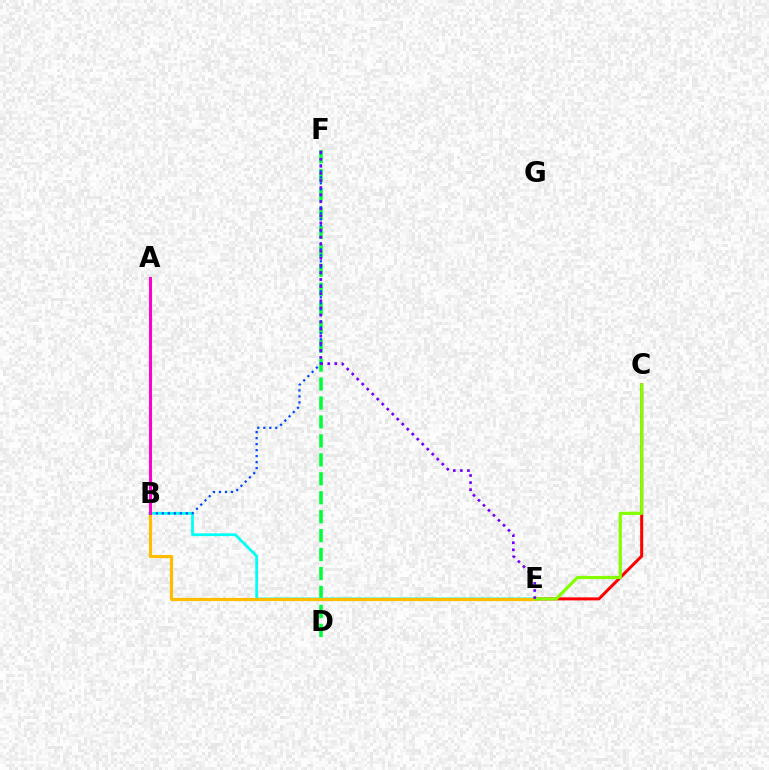{('D', 'F'): [{'color': '#00ff39', 'line_style': 'dashed', 'thickness': 2.57}], ('B', 'E'): [{'color': '#00fff6', 'line_style': 'solid', 'thickness': 2.0}, {'color': '#ffbd00', 'line_style': 'solid', 'thickness': 2.29}], ('C', 'E'): [{'color': '#ff0000', 'line_style': 'solid', 'thickness': 2.16}, {'color': '#84ff00', 'line_style': 'solid', 'thickness': 2.3}], ('B', 'F'): [{'color': '#004bff', 'line_style': 'dotted', 'thickness': 1.63}], ('A', 'B'): [{'color': '#ff00cf', 'line_style': 'solid', 'thickness': 2.18}], ('E', 'F'): [{'color': '#7200ff', 'line_style': 'dotted', 'thickness': 1.92}]}